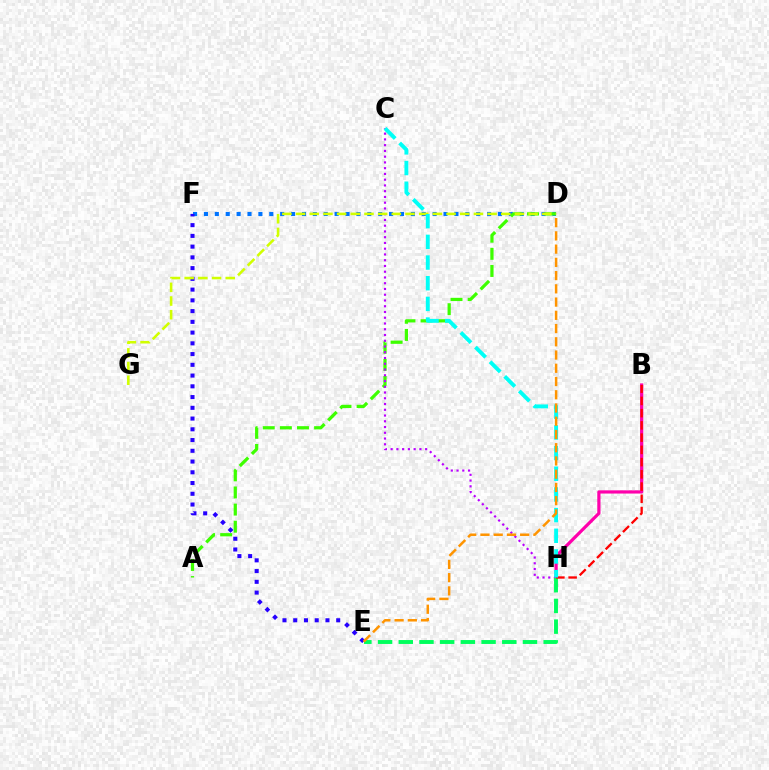{('B', 'H'): [{'color': '#ff00ac', 'line_style': 'solid', 'thickness': 2.31}, {'color': '#ff0000', 'line_style': 'dashed', 'thickness': 1.66}], ('D', 'F'): [{'color': '#0074ff', 'line_style': 'dotted', 'thickness': 2.96}], ('A', 'D'): [{'color': '#3dff00', 'line_style': 'dashed', 'thickness': 2.33}], ('C', 'H'): [{'color': '#b900ff', 'line_style': 'dotted', 'thickness': 1.56}, {'color': '#00fff6', 'line_style': 'dashed', 'thickness': 2.81}], ('E', 'F'): [{'color': '#2500ff', 'line_style': 'dotted', 'thickness': 2.92}], ('D', 'G'): [{'color': '#d1ff00', 'line_style': 'dashed', 'thickness': 1.86}], ('E', 'H'): [{'color': '#00ff5c', 'line_style': 'dashed', 'thickness': 2.81}], ('D', 'E'): [{'color': '#ff9400', 'line_style': 'dashed', 'thickness': 1.8}]}